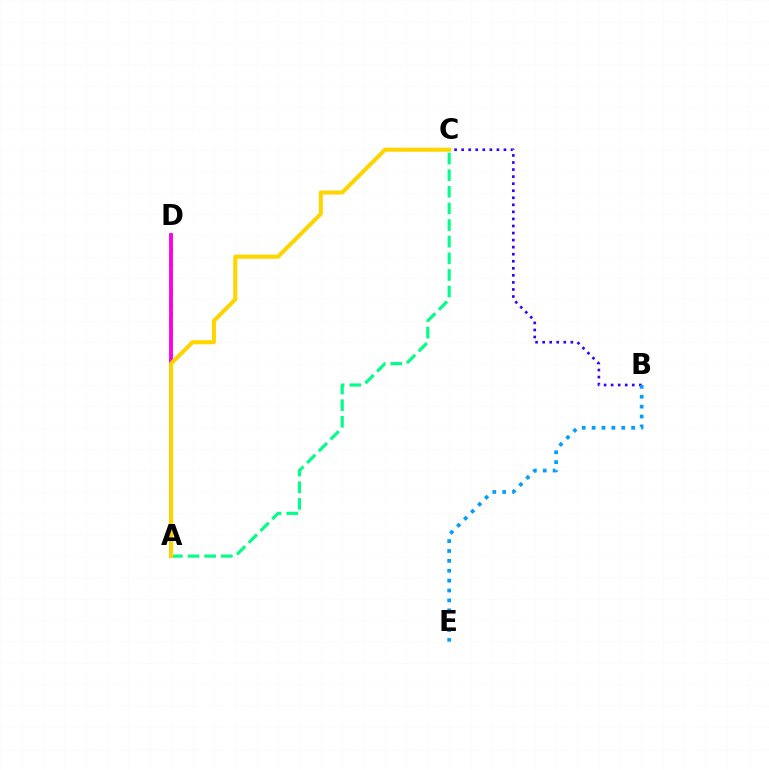{('A', 'D'): [{'color': '#ff0000', 'line_style': 'dashed', 'thickness': 1.88}, {'color': '#4fff00', 'line_style': 'dashed', 'thickness': 2.8}, {'color': '#ff00ed', 'line_style': 'solid', 'thickness': 2.77}], ('B', 'C'): [{'color': '#3700ff', 'line_style': 'dotted', 'thickness': 1.92}], ('A', 'C'): [{'color': '#00ff86', 'line_style': 'dashed', 'thickness': 2.26}, {'color': '#ffd500', 'line_style': 'solid', 'thickness': 2.93}], ('B', 'E'): [{'color': '#009eff', 'line_style': 'dotted', 'thickness': 2.69}]}